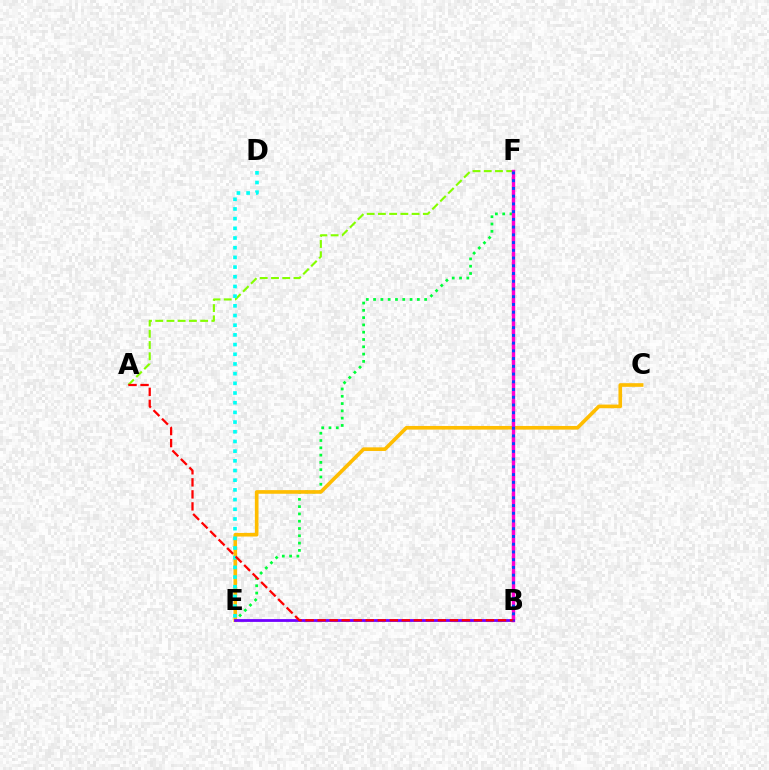{('E', 'F'): [{'color': '#00ff39', 'line_style': 'dotted', 'thickness': 1.98}], ('A', 'F'): [{'color': '#84ff00', 'line_style': 'dashed', 'thickness': 1.53}], ('C', 'E'): [{'color': '#ffbd00', 'line_style': 'solid', 'thickness': 2.61}], ('B', 'F'): [{'color': '#ff00cf', 'line_style': 'solid', 'thickness': 2.45}, {'color': '#004bff', 'line_style': 'dotted', 'thickness': 2.1}], ('B', 'E'): [{'color': '#7200ff', 'line_style': 'solid', 'thickness': 2.02}], ('D', 'E'): [{'color': '#00fff6', 'line_style': 'dotted', 'thickness': 2.63}], ('A', 'B'): [{'color': '#ff0000', 'line_style': 'dashed', 'thickness': 1.63}]}